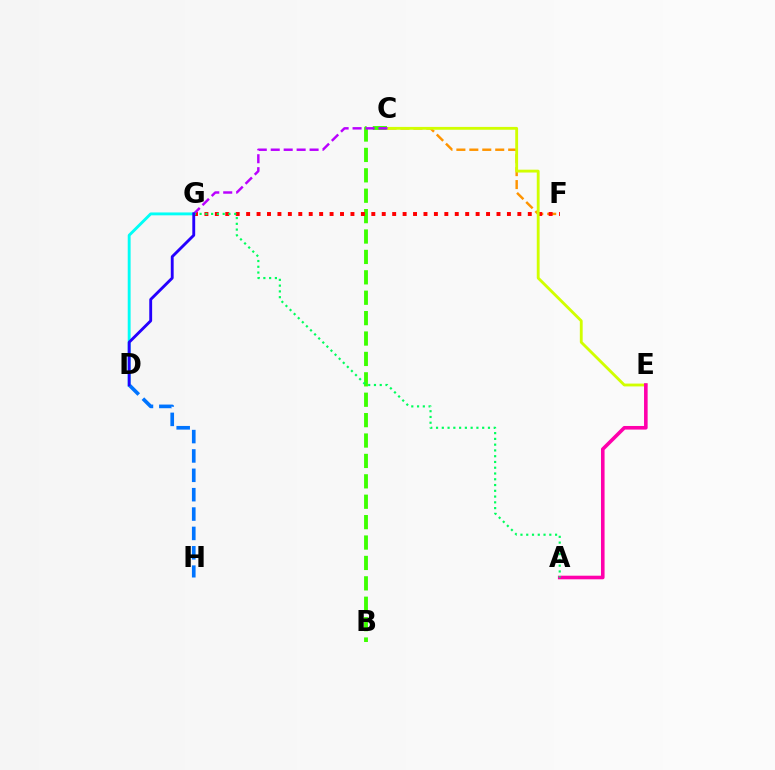{('C', 'F'): [{'color': '#ff9400', 'line_style': 'dashed', 'thickness': 1.76}], ('B', 'C'): [{'color': '#3dff00', 'line_style': 'dashed', 'thickness': 2.77}], ('F', 'G'): [{'color': '#ff0000', 'line_style': 'dotted', 'thickness': 2.83}], ('C', 'E'): [{'color': '#d1ff00', 'line_style': 'solid', 'thickness': 2.04}], ('D', 'H'): [{'color': '#0074ff', 'line_style': 'dashed', 'thickness': 2.63}], ('A', 'E'): [{'color': '#ff00ac', 'line_style': 'solid', 'thickness': 2.6}], ('D', 'G'): [{'color': '#00fff6', 'line_style': 'solid', 'thickness': 2.08}, {'color': '#2500ff', 'line_style': 'solid', 'thickness': 2.06}], ('C', 'G'): [{'color': '#b900ff', 'line_style': 'dashed', 'thickness': 1.76}], ('A', 'G'): [{'color': '#00ff5c', 'line_style': 'dotted', 'thickness': 1.57}]}